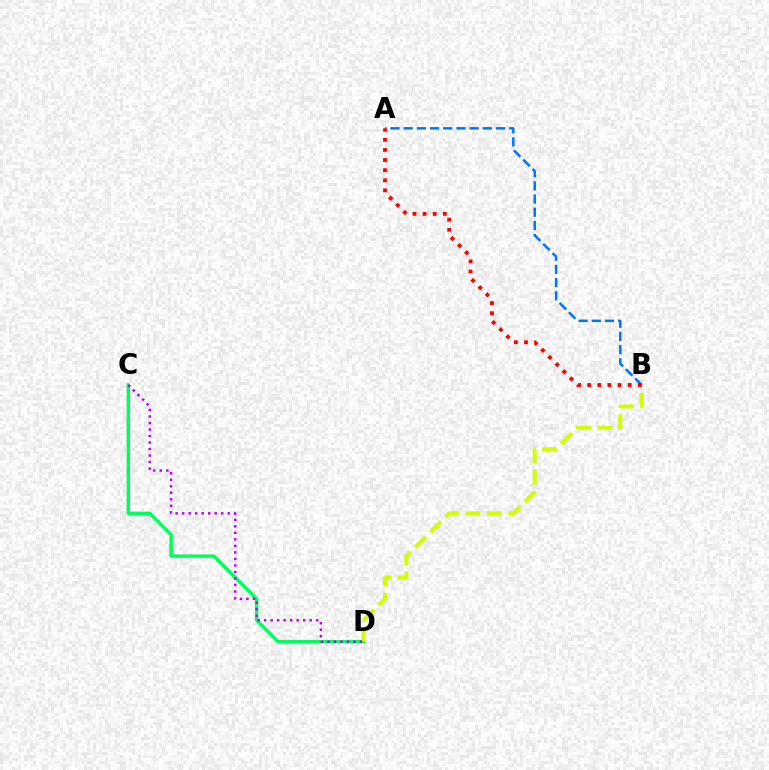{('C', 'D'): [{'color': '#00ff5c', 'line_style': 'solid', 'thickness': 2.46}, {'color': '#b900ff', 'line_style': 'dotted', 'thickness': 1.77}], ('B', 'D'): [{'color': '#d1ff00', 'line_style': 'dashed', 'thickness': 2.91}], ('A', 'B'): [{'color': '#0074ff', 'line_style': 'dashed', 'thickness': 1.79}, {'color': '#ff0000', 'line_style': 'dotted', 'thickness': 2.75}]}